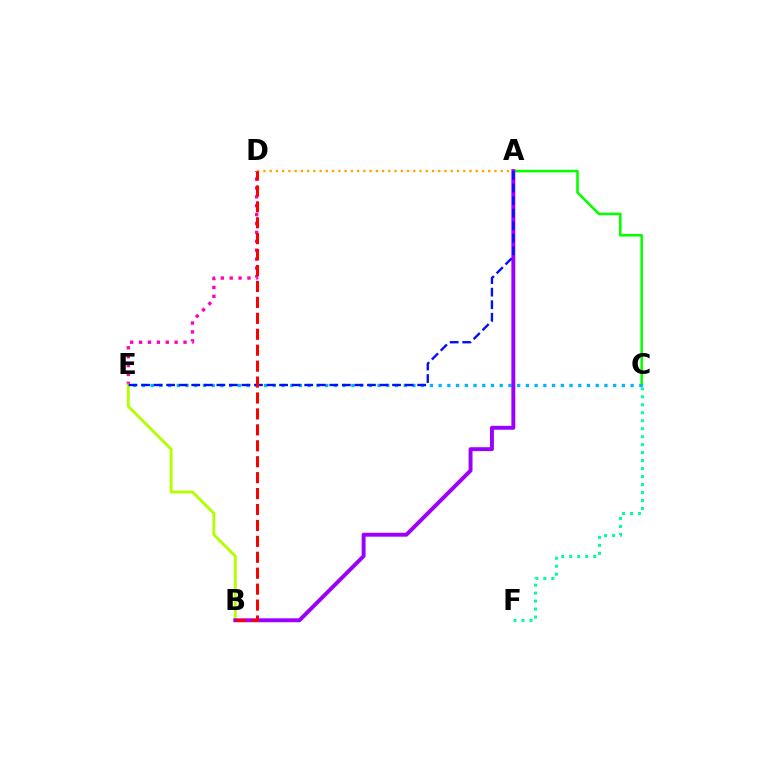{('A', 'D'): [{'color': '#ffa500', 'line_style': 'dotted', 'thickness': 1.7}], ('A', 'C'): [{'color': '#08ff00', 'line_style': 'solid', 'thickness': 1.86}], ('D', 'E'): [{'color': '#ff00bd', 'line_style': 'dotted', 'thickness': 2.42}], ('B', 'E'): [{'color': '#b3ff00', 'line_style': 'solid', 'thickness': 2.07}], ('C', 'F'): [{'color': '#00ff9d', 'line_style': 'dotted', 'thickness': 2.17}], ('C', 'E'): [{'color': '#00b5ff', 'line_style': 'dotted', 'thickness': 2.37}], ('A', 'B'): [{'color': '#9b00ff', 'line_style': 'solid', 'thickness': 2.82}], ('A', 'E'): [{'color': '#0010ff', 'line_style': 'dashed', 'thickness': 1.71}], ('B', 'D'): [{'color': '#ff0000', 'line_style': 'dashed', 'thickness': 2.16}]}